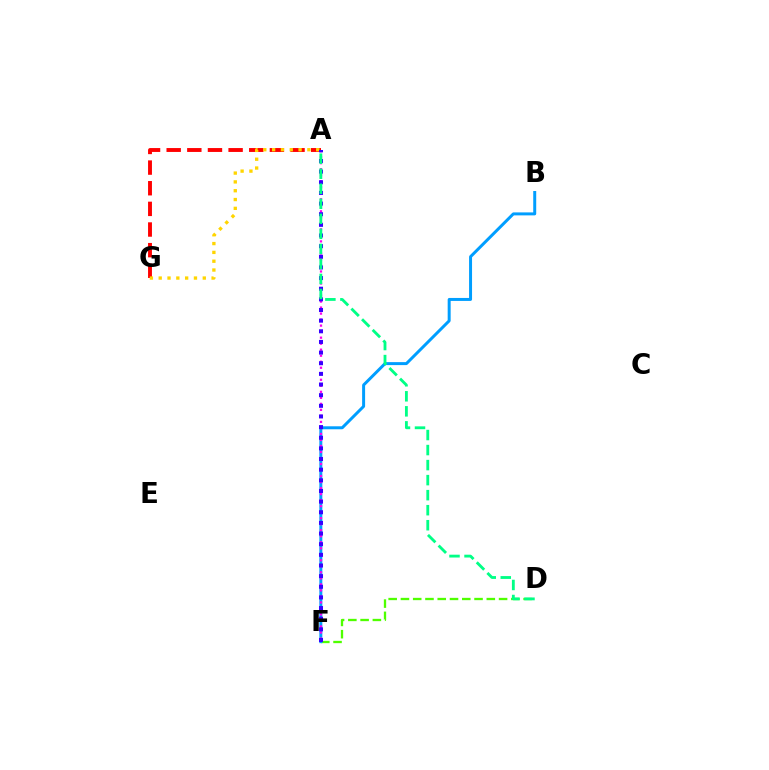{('D', 'F'): [{'color': '#4fff00', 'line_style': 'dashed', 'thickness': 1.67}], ('B', 'F'): [{'color': '#009eff', 'line_style': 'solid', 'thickness': 2.15}], ('A', 'F'): [{'color': '#ff00ed', 'line_style': 'dotted', 'thickness': 1.63}, {'color': '#3700ff', 'line_style': 'dotted', 'thickness': 2.89}], ('A', 'G'): [{'color': '#ff0000', 'line_style': 'dashed', 'thickness': 2.8}, {'color': '#ffd500', 'line_style': 'dotted', 'thickness': 2.4}], ('A', 'D'): [{'color': '#00ff86', 'line_style': 'dashed', 'thickness': 2.04}]}